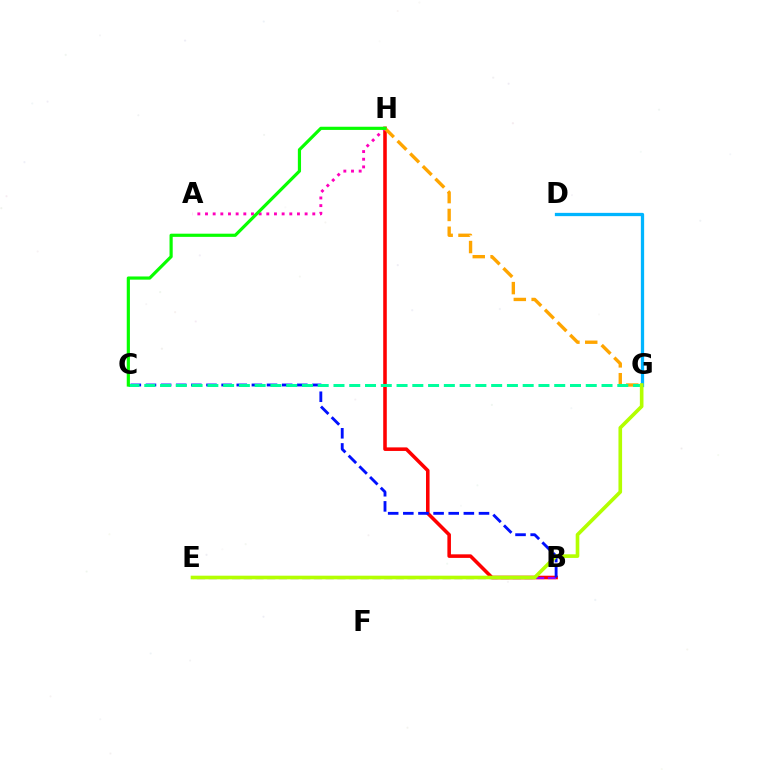{('B', 'H'): [{'color': '#ff0000', 'line_style': 'solid', 'thickness': 2.57}], ('A', 'H'): [{'color': '#ff00bd', 'line_style': 'dotted', 'thickness': 2.08}], ('B', 'E'): [{'color': '#9b00ff', 'line_style': 'dashed', 'thickness': 1.59}], ('D', 'G'): [{'color': '#00b5ff', 'line_style': 'solid', 'thickness': 2.36}], ('G', 'H'): [{'color': '#ffa500', 'line_style': 'dashed', 'thickness': 2.42}], ('B', 'C'): [{'color': '#0010ff', 'line_style': 'dashed', 'thickness': 2.06}], ('C', 'G'): [{'color': '#00ff9d', 'line_style': 'dashed', 'thickness': 2.14}], ('C', 'H'): [{'color': '#08ff00', 'line_style': 'solid', 'thickness': 2.29}], ('E', 'G'): [{'color': '#b3ff00', 'line_style': 'solid', 'thickness': 2.61}]}